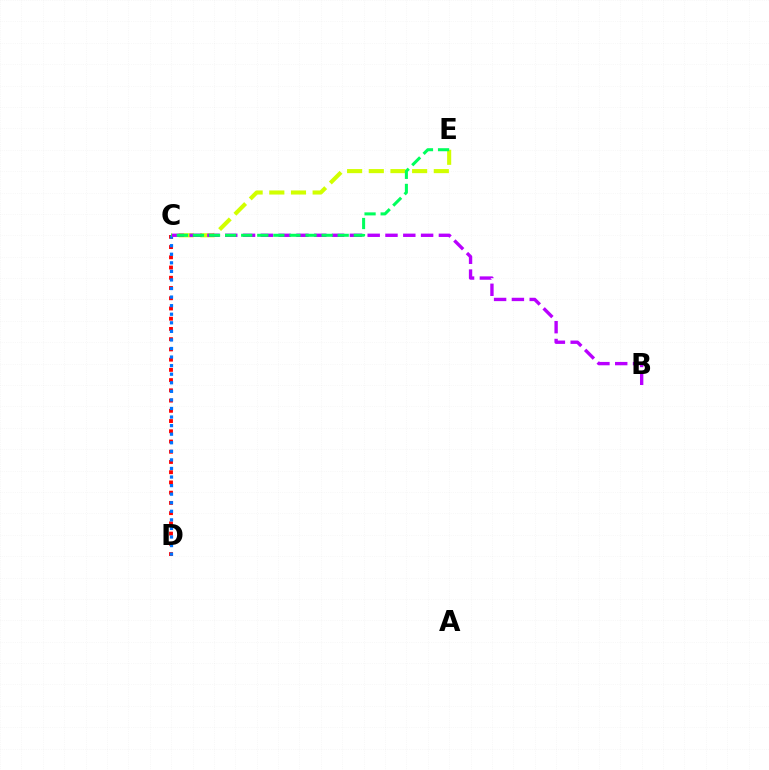{('C', 'D'): [{'color': '#ff0000', 'line_style': 'dotted', 'thickness': 2.78}, {'color': '#0074ff', 'line_style': 'dotted', 'thickness': 2.33}], ('C', 'E'): [{'color': '#d1ff00', 'line_style': 'dashed', 'thickness': 2.94}, {'color': '#00ff5c', 'line_style': 'dashed', 'thickness': 2.19}], ('B', 'C'): [{'color': '#b900ff', 'line_style': 'dashed', 'thickness': 2.42}]}